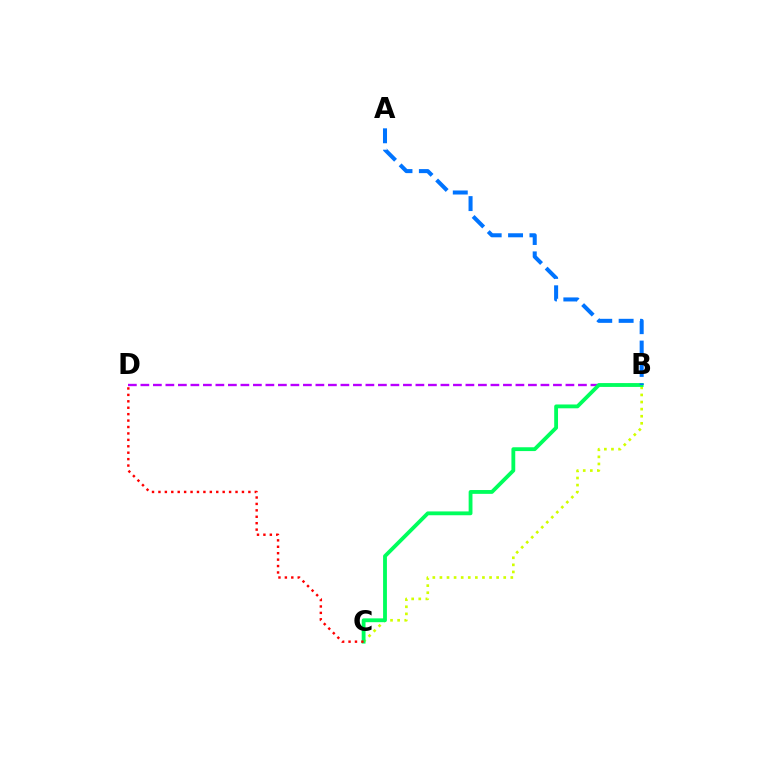{('B', 'D'): [{'color': '#b900ff', 'line_style': 'dashed', 'thickness': 1.7}], ('B', 'C'): [{'color': '#d1ff00', 'line_style': 'dotted', 'thickness': 1.93}, {'color': '#00ff5c', 'line_style': 'solid', 'thickness': 2.75}], ('C', 'D'): [{'color': '#ff0000', 'line_style': 'dotted', 'thickness': 1.75}], ('A', 'B'): [{'color': '#0074ff', 'line_style': 'dashed', 'thickness': 2.9}]}